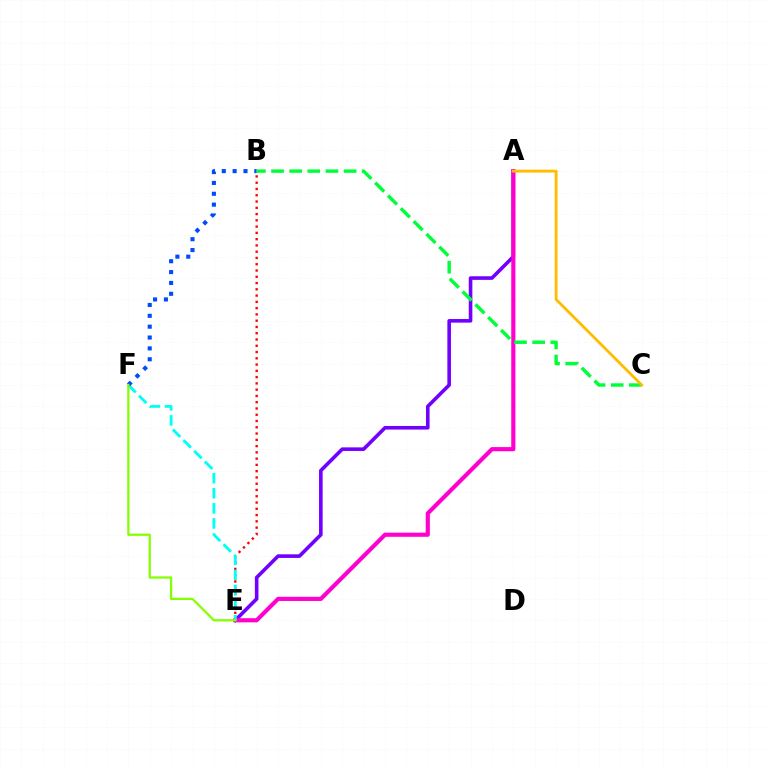{('A', 'E'): [{'color': '#7200ff', 'line_style': 'solid', 'thickness': 2.6}, {'color': '#ff00cf', 'line_style': 'solid', 'thickness': 2.99}], ('B', 'E'): [{'color': '#ff0000', 'line_style': 'dotted', 'thickness': 1.7}], ('E', 'F'): [{'color': '#00fff6', 'line_style': 'dashed', 'thickness': 2.05}, {'color': '#84ff00', 'line_style': 'solid', 'thickness': 1.62}], ('B', 'F'): [{'color': '#004bff', 'line_style': 'dotted', 'thickness': 2.95}], ('B', 'C'): [{'color': '#00ff39', 'line_style': 'dashed', 'thickness': 2.46}], ('A', 'C'): [{'color': '#ffbd00', 'line_style': 'solid', 'thickness': 2.04}]}